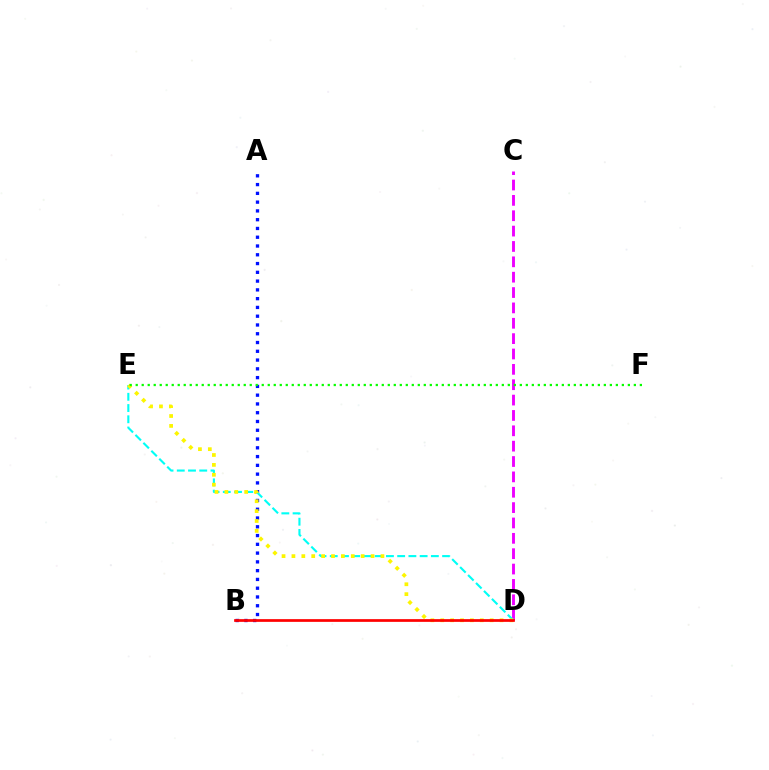{('A', 'B'): [{'color': '#0010ff', 'line_style': 'dotted', 'thickness': 2.38}], ('C', 'D'): [{'color': '#ee00ff', 'line_style': 'dashed', 'thickness': 2.09}], ('D', 'E'): [{'color': '#00fff6', 'line_style': 'dashed', 'thickness': 1.53}, {'color': '#fcf500', 'line_style': 'dotted', 'thickness': 2.69}], ('E', 'F'): [{'color': '#08ff00', 'line_style': 'dotted', 'thickness': 1.63}], ('B', 'D'): [{'color': '#ff0000', 'line_style': 'solid', 'thickness': 1.96}]}